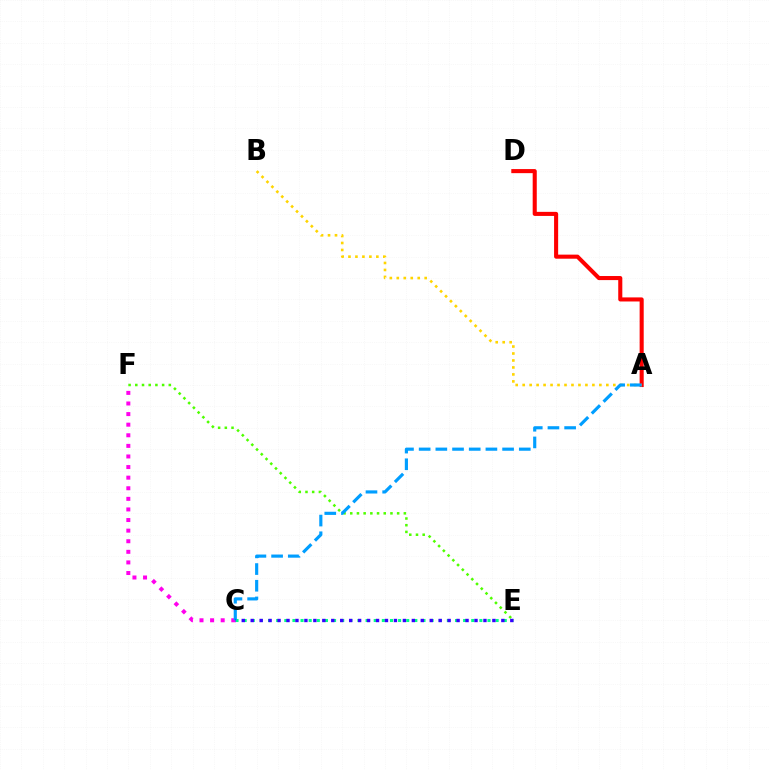{('C', 'E'): [{'color': '#00ff86', 'line_style': 'dotted', 'thickness': 2.21}, {'color': '#3700ff', 'line_style': 'dotted', 'thickness': 2.43}], ('A', 'D'): [{'color': '#ff0000', 'line_style': 'solid', 'thickness': 2.93}], ('A', 'B'): [{'color': '#ffd500', 'line_style': 'dotted', 'thickness': 1.89}], ('C', 'F'): [{'color': '#ff00ed', 'line_style': 'dotted', 'thickness': 2.88}], ('E', 'F'): [{'color': '#4fff00', 'line_style': 'dotted', 'thickness': 1.82}], ('A', 'C'): [{'color': '#009eff', 'line_style': 'dashed', 'thickness': 2.27}]}